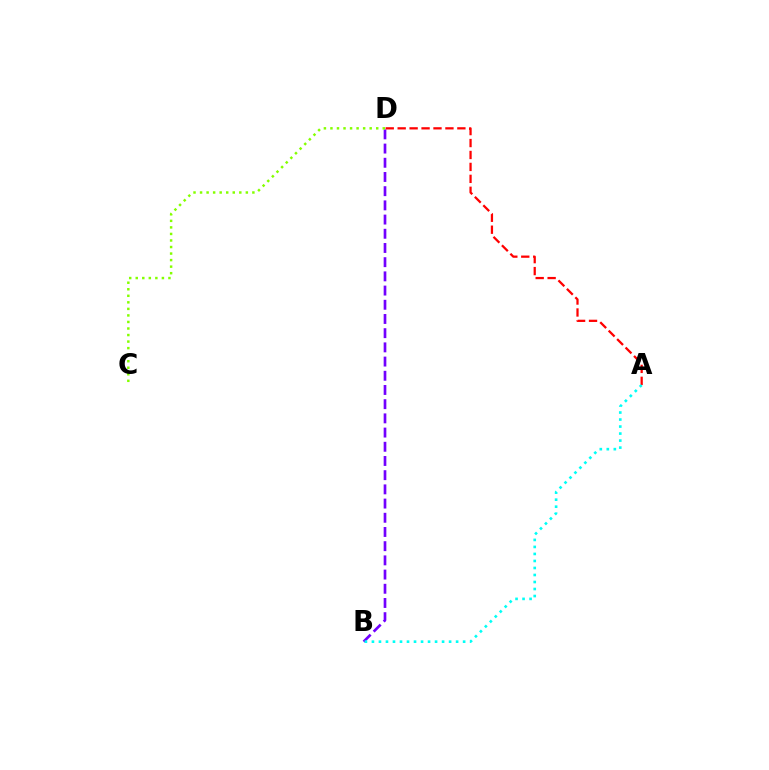{('B', 'D'): [{'color': '#7200ff', 'line_style': 'dashed', 'thickness': 1.93}], ('A', 'D'): [{'color': '#ff0000', 'line_style': 'dashed', 'thickness': 1.62}], ('C', 'D'): [{'color': '#84ff00', 'line_style': 'dotted', 'thickness': 1.78}], ('A', 'B'): [{'color': '#00fff6', 'line_style': 'dotted', 'thickness': 1.91}]}